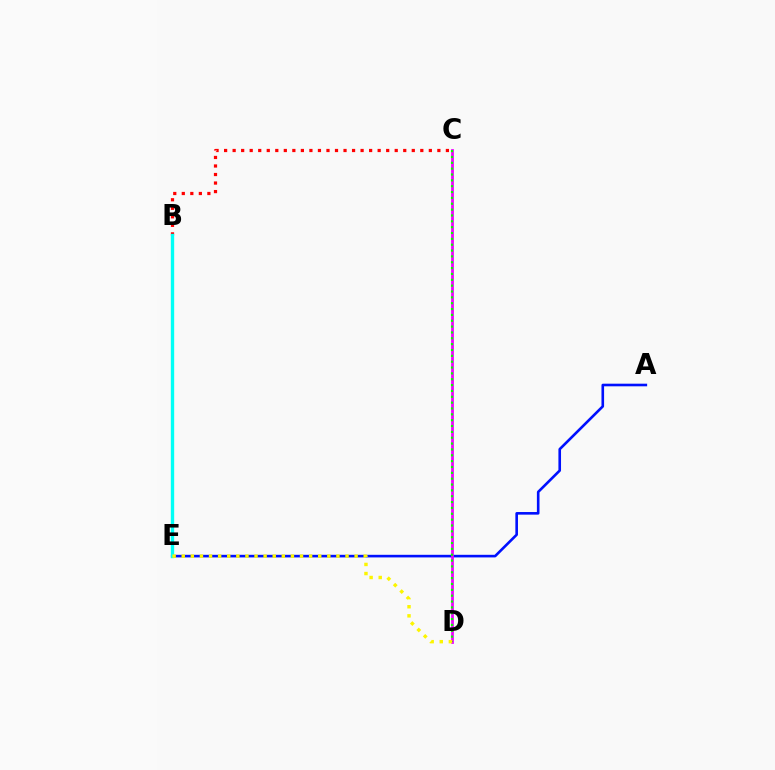{('A', 'E'): [{'color': '#0010ff', 'line_style': 'solid', 'thickness': 1.88}], ('C', 'D'): [{'color': '#ee00ff', 'line_style': 'solid', 'thickness': 1.99}, {'color': '#08ff00', 'line_style': 'dotted', 'thickness': 1.59}], ('B', 'C'): [{'color': '#ff0000', 'line_style': 'dotted', 'thickness': 2.32}], ('B', 'E'): [{'color': '#00fff6', 'line_style': 'solid', 'thickness': 2.42}], ('D', 'E'): [{'color': '#fcf500', 'line_style': 'dotted', 'thickness': 2.47}]}